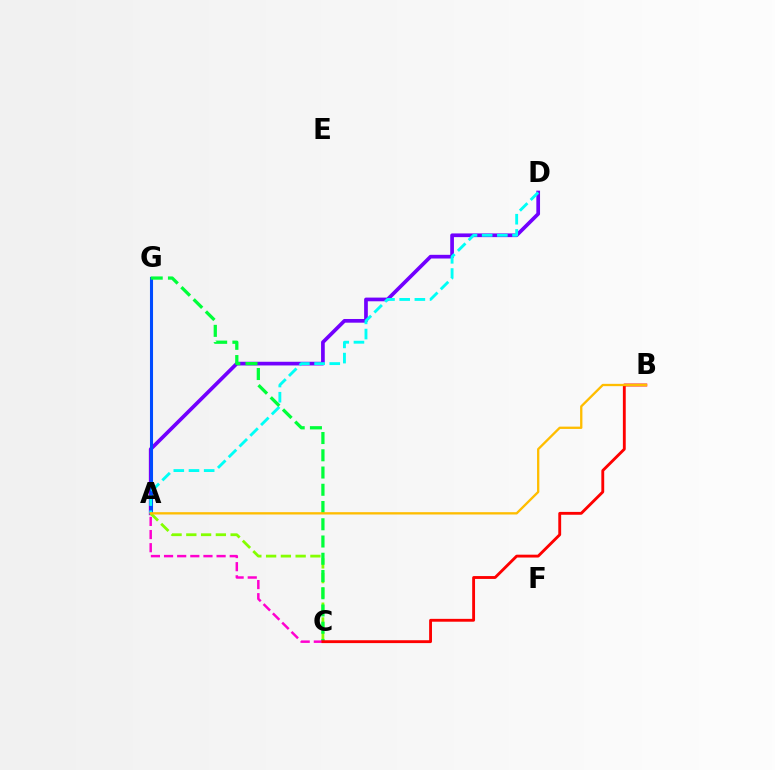{('A', 'D'): [{'color': '#7200ff', 'line_style': 'solid', 'thickness': 2.66}, {'color': '#00fff6', 'line_style': 'dashed', 'thickness': 2.06}], ('A', 'G'): [{'color': '#004bff', 'line_style': 'solid', 'thickness': 2.21}], ('A', 'C'): [{'color': '#84ff00', 'line_style': 'dashed', 'thickness': 2.01}, {'color': '#ff00cf', 'line_style': 'dashed', 'thickness': 1.78}], ('C', 'G'): [{'color': '#00ff39', 'line_style': 'dashed', 'thickness': 2.34}], ('B', 'C'): [{'color': '#ff0000', 'line_style': 'solid', 'thickness': 2.06}], ('A', 'B'): [{'color': '#ffbd00', 'line_style': 'solid', 'thickness': 1.67}]}